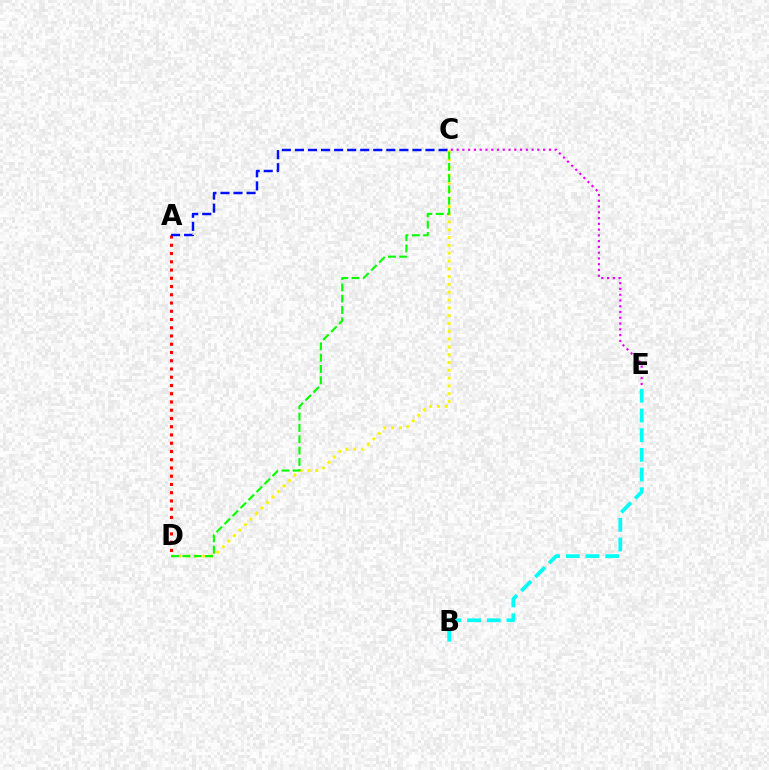{('A', 'D'): [{'color': '#ff0000', 'line_style': 'dotted', 'thickness': 2.24}], ('A', 'C'): [{'color': '#0010ff', 'line_style': 'dashed', 'thickness': 1.77}], ('C', 'D'): [{'color': '#fcf500', 'line_style': 'dotted', 'thickness': 2.12}, {'color': '#08ff00', 'line_style': 'dashed', 'thickness': 1.54}], ('B', 'E'): [{'color': '#00fff6', 'line_style': 'dashed', 'thickness': 2.68}], ('C', 'E'): [{'color': '#ee00ff', 'line_style': 'dotted', 'thickness': 1.57}]}